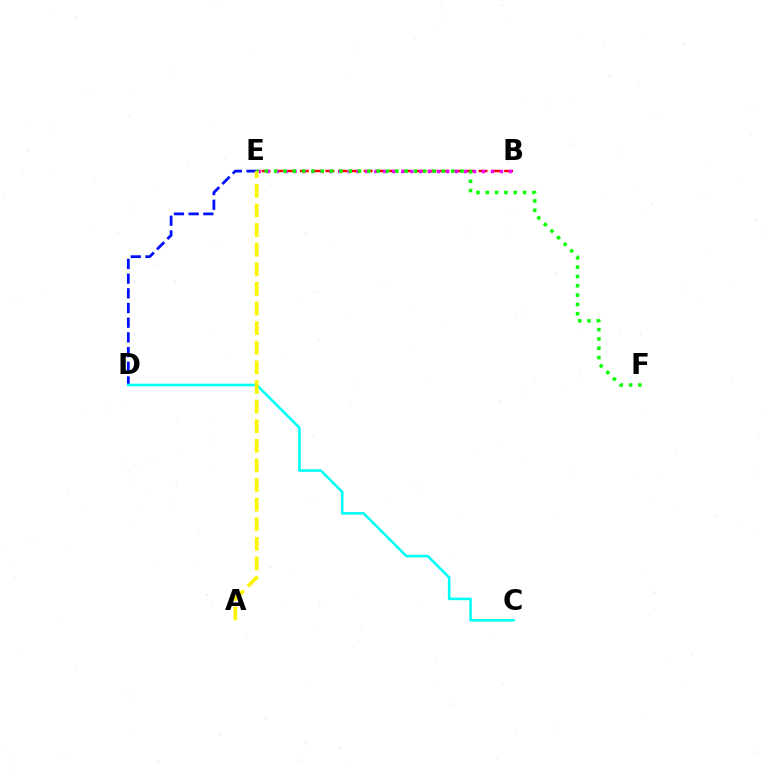{('D', 'E'): [{'color': '#0010ff', 'line_style': 'dashed', 'thickness': 2.0}], ('B', 'E'): [{'color': '#ff0000', 'line_style': 'dashed', 'thickness': 1.73}, {'color': '#ee00ff', 'line_style': 'dotted', 'thickness': 2.44}], ('C', 'D'): [{'color': '#00fff6', 'line_style': 'solid', 'thickness': 1.87}], ('E', 'F'): [{'color': '#08ff00', 'line_style': 'dotted', 'thickness': 2.53}], ('A', 'E'): [{'color': '#fcf500', 'line_style': 'dashed', 'thickness': 2.66}]}